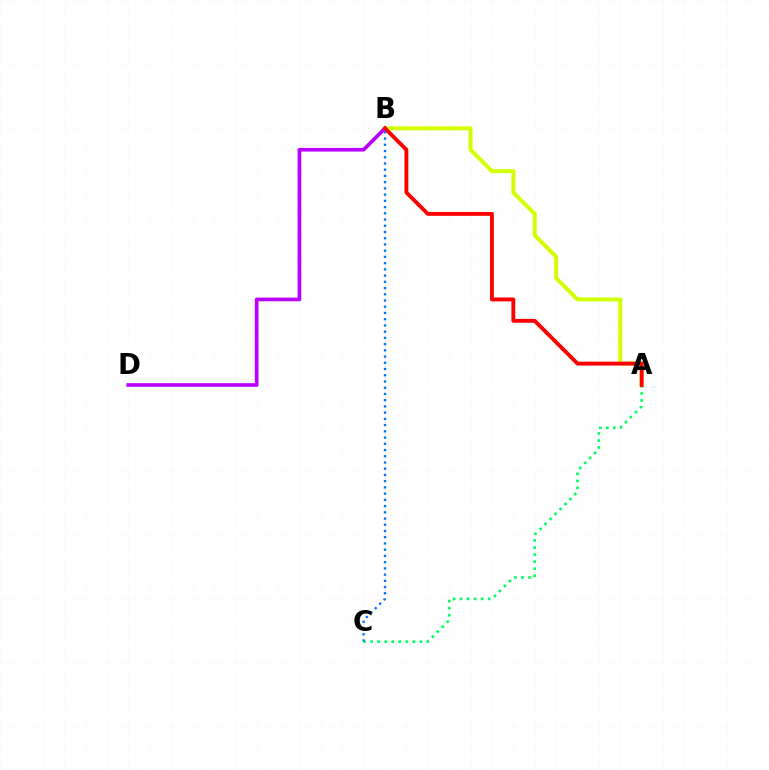{('A', 'C'): [{'color': '#00ff5c', 'line_style': 'dotted', 'thickness': 1.91}], ('A', 'B'): [{'color': '#d1ff00', 'line_style': 'solid', 'thickness': 2.85}, {'color': '#ff0000', 'line_style': 'solid', 'thickness': 2.79}], ('B', 'C'): [{'color': '#0074ff', 'line_style': 'dotted', 'thickness': 1.69}], ('B', 'D'): [{'color': '#b900ff', 'line_style': 'solid', 'thickness': 2.64}]}